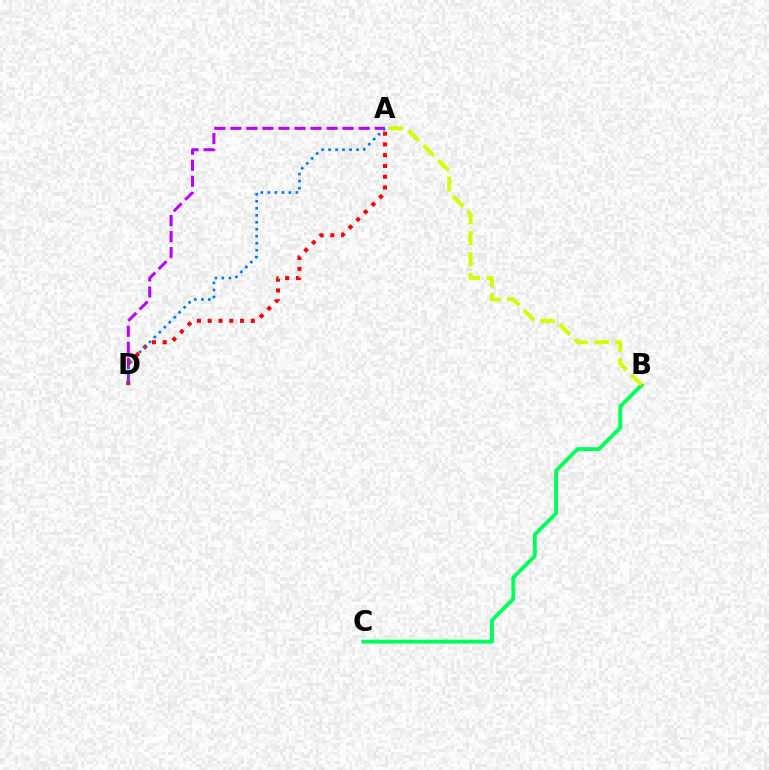{('A', 'D'): [{'color': '#b900ff', 'line_style': 'dashed', 'thickness': 2.18}, {'color': '#ff0000', 'line_style': 'dotted', 'thickness': 2.93}, {'color': '#0074ff', 'line_style': 'dotted', 'thickness': 1.9}], ('B', 'C'): [{'color': '#00ff5c', 'line_style': 'solid', 'thickness': 2.83}], ('A', 'B'): [{'color': '#d1ff00', 'line_style': 'dashed', 'thickness': 2.85}]}